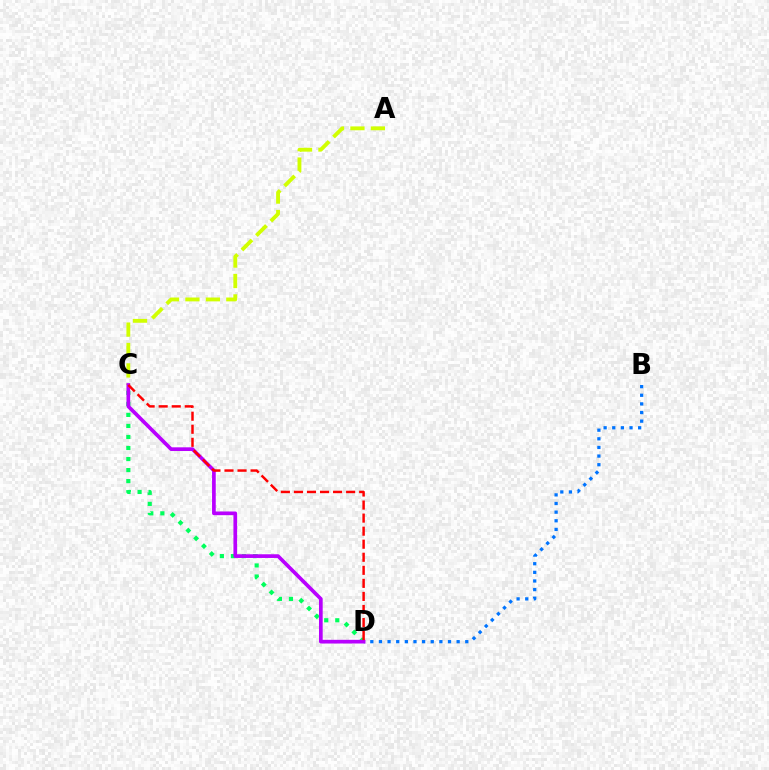{('B', 'D'): [{'color': '#0074ff', 'line_style': 'dotted', 'thickness': 2.35}], ('A', 'C'): [{'color': '#d1ff00', 'line_style': 'dashed', 'thickness': 2.78}], ('C', 'D'): [{'color': '#00ff5c', 'line_style': 'dotted', 'thickness': 3.0}, {'color': '#b900ff', 'line_style': 'solid', 'thickness': 2.66}, {'color': '#ff0000', 'line_style': 'dashed', 'thickness': 1.77}]}